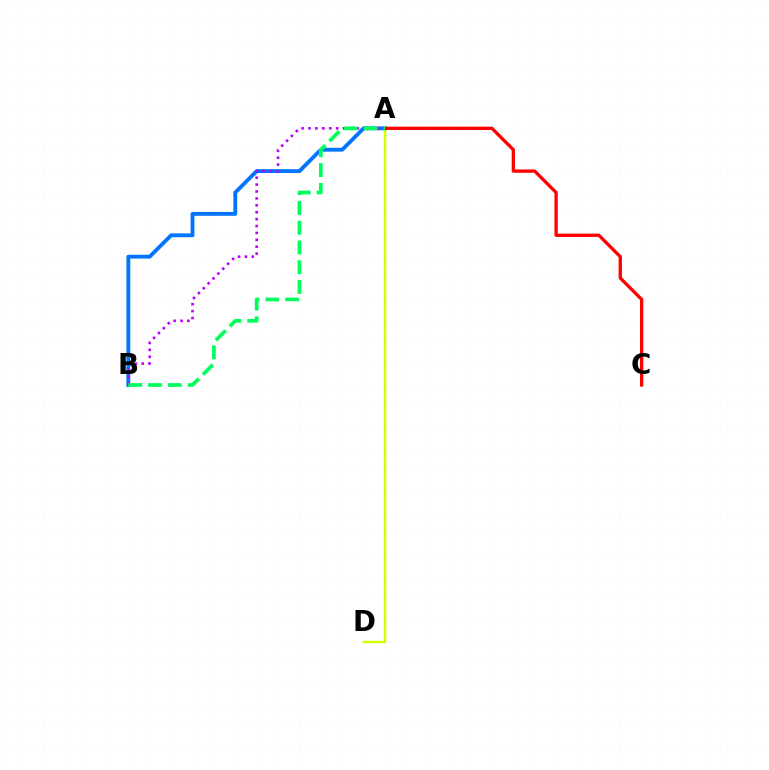{('A', 'B'): [{'color': '#0074ff', 'line_style': 'solid', 'thickness': 2.77}, {'color': '#b900ff', 'line_style': 'dotted', 'thickness': 1.87}, {'color': '#00ff5c', 'line_style': 'dashed', 'thickness': 2.68}], ('A', 'D'): [{'color': '#d1ff00', 'line_style': 'solid', 'thickness': 1.79}], ('A', 'C'): [{'color': '#ff0000', 'line_style': 'solid', 'thickness': 2.37}]}